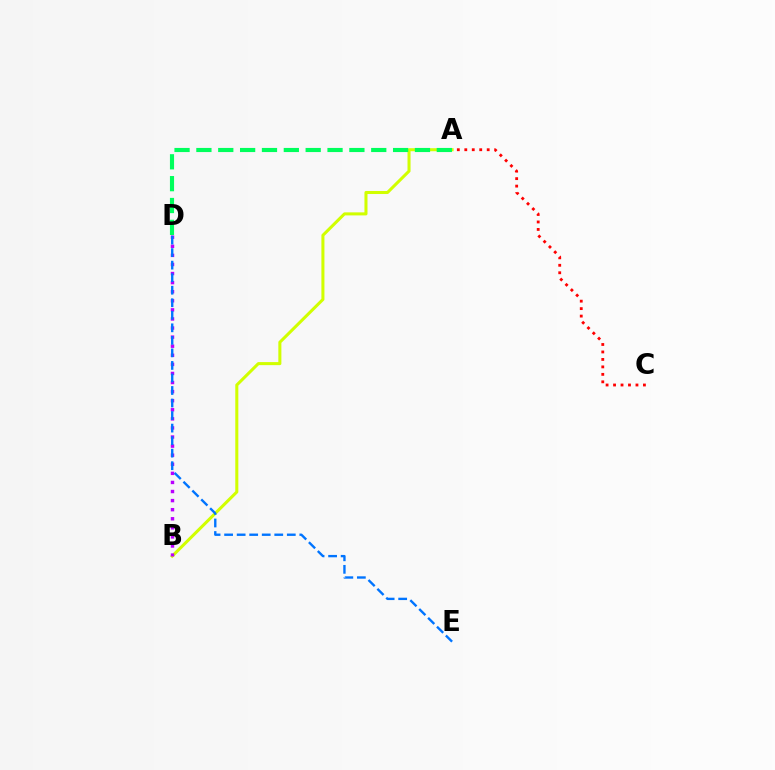{('A', 'C'): [{'color': '#ff0000', 'line_style': 'dotted', 'thickness': 2.03}], ('A', 'B'): [{'color': '#d1ff00', 'line_style': 'solid', 'thickness': 2.19}], ('A', 'D'): [{'color': '#00ff5c', 'line_style': 'dashed', 'thickness': 2.97}], ('B', 'D'): [{'color': '#b900ff', 'line_style': 'dotted', 'thickness': 2.47}], ('D', 'E'): [{'color': '#0074ff', 'line_style': 'dashed', 'thickness': 1.7}]}